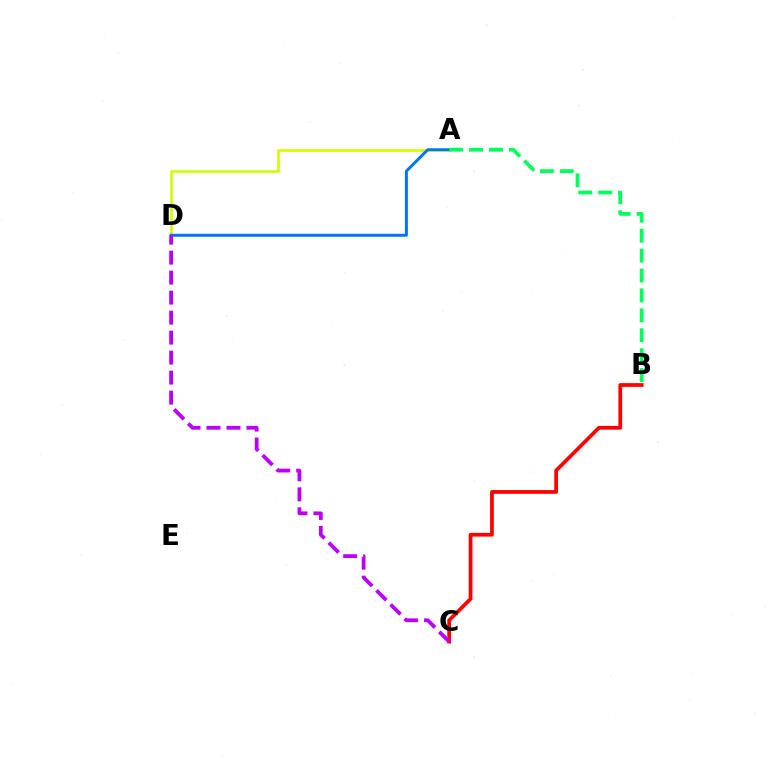{('A', 'D'): [{'color': '#d1ff00', 'line_style': 'solid', 'thickness': 1.91}, {'color': '#0074ff', 'line_style': 'solid', 'thickness': 2.14}], ('B', 'C'): [{'color': '#ff0000', 'line_style': 'solid', 'thickness': 2.69}], ('A', 'B'): [{'color': '#00ff5c', 'line_style': 'dashed', 'thickness': 2.71}], ('C', 'D'): [{'color': '#b900ff', 'line_style': 'dashed', 'thickness': 2.72}]}